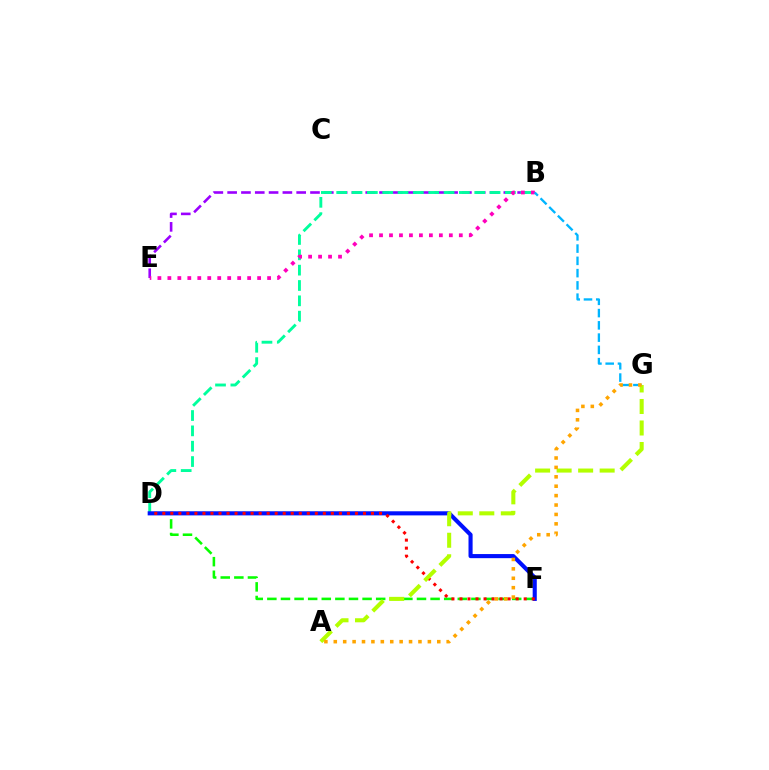{('D', 'F'): [{'color': '#08ff00', 'line_style': 'dashed', 'thickness': 1.85}, {'color': '#0010ff', 'line_style': 'solid', 'thickness': 2.96}, {'color': '#ff0000', 'line_style': 'dotted', 'thickness': 2.18}], ('B', 'E'): [{'color': '#9b00ff', 'line_style': 'dashed', 'thickness': 1.88}, {'color': '#ff00bd', 'line_style': 'dotted', 'thickness': 2.71}], ('B', 'D'): [{'color': '#00ff9d', 'line_style': 'dashed', 'thickness': 2.08}], ('B', 'G'): [{'color': '#00b5ff', 'line_style': 'dashed', 'thickness': 1.67}], ('A', 'G'): [{'color': '#b3ff00', 'line_style': 'dashed', 'thickness': 2.92}, {'color': '#ffa500', 'line_style': 'dotted', 'thickness': 2.56}]}